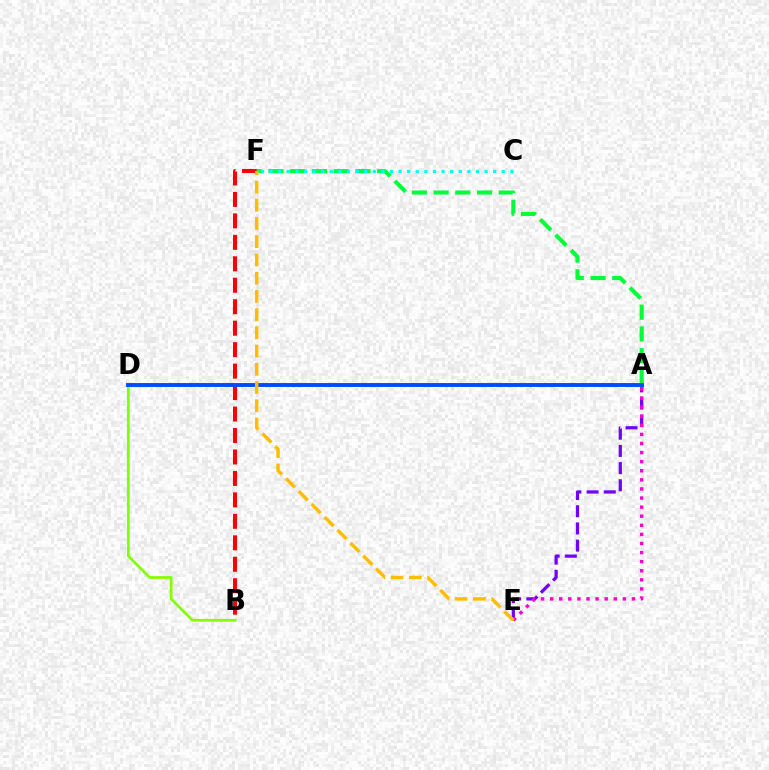{('B', 'D'): [{'color': '#84ff00', 'line_style': 'solid', 'thickness': 1.99}], ('B', 'F'): [{'color': '#ff0000', 'line_style': 'dashed', 'thickness': 2.92}], ('A', 'E'): [{'color': '#7200ff', 'line_style': 'dashed', 'thickness': 2.33}, {'color': '#ff00cf', 'line_style': 'dotted', 'thickness': 2.47}], ('A', 'F'): [{'color': '#00ff39', 'line_style': 'dashed', 'thickness': 2.95}], ('C', 'F'): [{'color': '#00fff6', 'line_style': 'dotted', 'thickness': 2.34}], ('A', 'D'): [{'color': '#004bff', 'line_style': 'solid', 'thickness': 2.8}], ('E', 'F'): [{'color': '#ffbd00', 'line_style': 'dashed', 'thickness': 2.48}]}